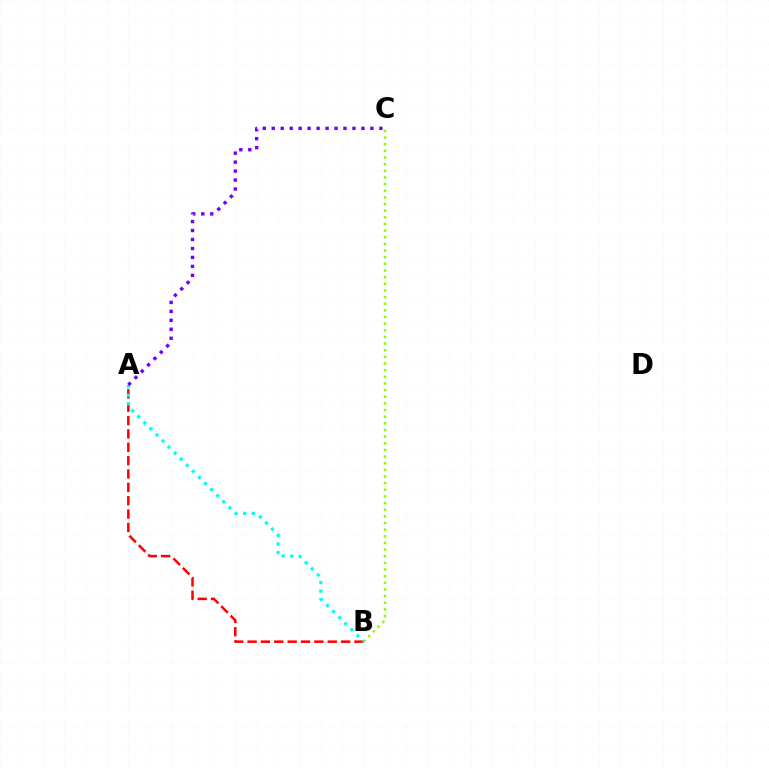{('B', 'C'): [{'color': '#84ff00', 'line_style': 'dotted', 'thickness': 1.81}], ('A', 'B'): [{'color': '#ff0000', 'line_style': 'dashed', 'thickness': 1.81}, {'color': '#00fff6', 'line_style': 'dotted', 'thickness': 2.33}], ('A', 'C'): [{'color': '#7200ff', 'line_style': 'dotted', 'thickness': 2.44}]}